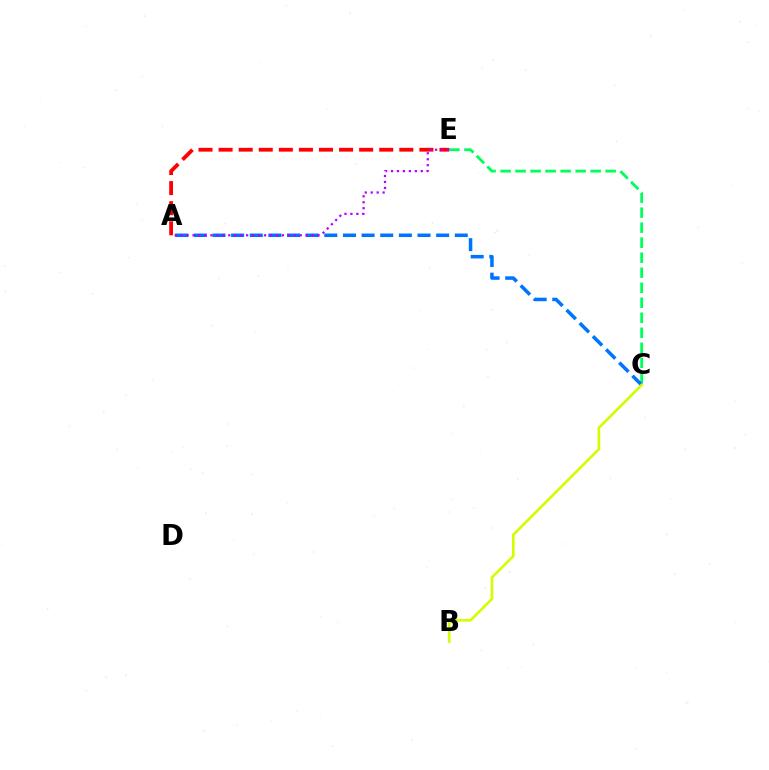{('C', 'E'): [{'color': '#00ff5c', 'line_style': 'dashed', 'thickness': 2.04}], ('A', 'E'): [{'color': '#ff0000', 'line_style': 'dashed', 'thickness': 2.73}, {'color': '#b900ff', 'line_style': 'dotted', 'thickness': 1.62}], ('A', 'C'): [{'color': '#0074ff', 'line_style': 'dashed', 'thickness': 2.53}], ('B', 'C'): [{'color': '#d1ff00', 'line_style': 'solid', 'thickness': 1.9}]}